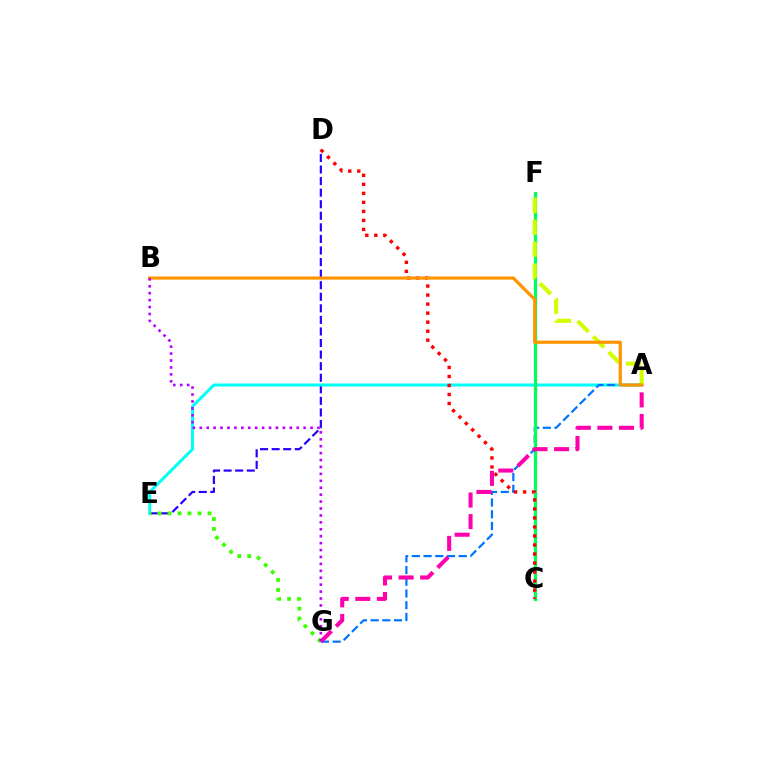{('D', 'E'): [{'color': '#2500ff', 'line_style': 'dashed', 'thickness': 1.57}], ('A', 'E'): [{'color': '#00fff6', 'line_style': 'solid', 'thickness': 2.16}], ('A', 'G'): [{'color': '#0074ff', 'line_style': 'dashed', 'thickness': 1.59}, {'color': '#ff00ac', 'line_style': 'dashed', 'thickness': 2.93}], ('C', 'F'): [{'color': '#00ff5c', 'line_style': 'solid', 'thickness': 2.33}], ('E', 'G'): [{'color': '#3dff00', 'line_style': 'dotted', 'thickness': 2.72}], ('A', 'F'): [{'color': '#d1ff00', 'line_style': 'dashed', 'thickness': 2.98}], ('C', 'D'): [{'color': '#ff0000', 'line_style': 'dotted', 'thickness': 2.45}], ('A', 'B'): [{'color': '#ff9400', 'line_style': 'solid', 'thickness': 2.3}], ('B', 'G'): [{'color': '#b900ff', 'line_style': 'dotted', 'thickness': 1.88}]}